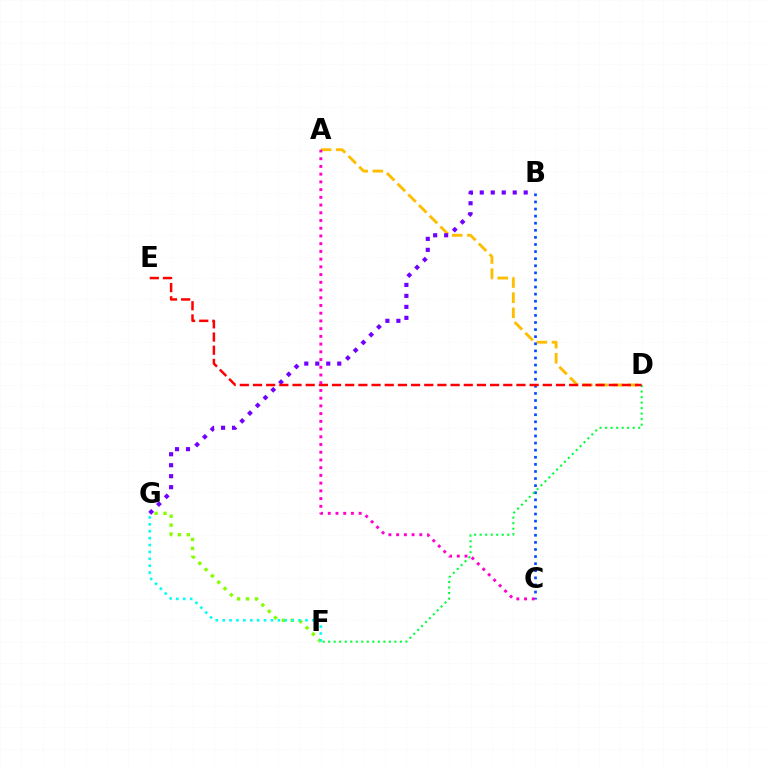{('F', 'G'): [{'color': '#84ff00', 'line_style': 'dotted', 'thickness': 2.43}, {'color': '#00fff6', 'line_style': 'dotted', 'thickness': 1.87}], ('A', 'D'): [{'color': '#ffbd00', 'line_style': 'dashed', 'thickness': 2.06}], ('B', 'C'): [{'color': '#004bff', 'line_style': 'dotted', 'thickness': 1.93}], ('D', 'F'): [{'color': '#00ff39', 'line_style': 'dotted', 'thickness': 1.5}], ('B', 'G'): [{'color': '#7200ff', 'line_style': 'dotted', 'thickness': 2.98}], ('D', 'E'): [{'color': '#ff0000', 'line_style': 'dashed', 'thickness': 1.79}], ('A', 'C'): [{'color': '#ff00cf', 'line_style': 'dotted', 'thickness': 2.1}]}